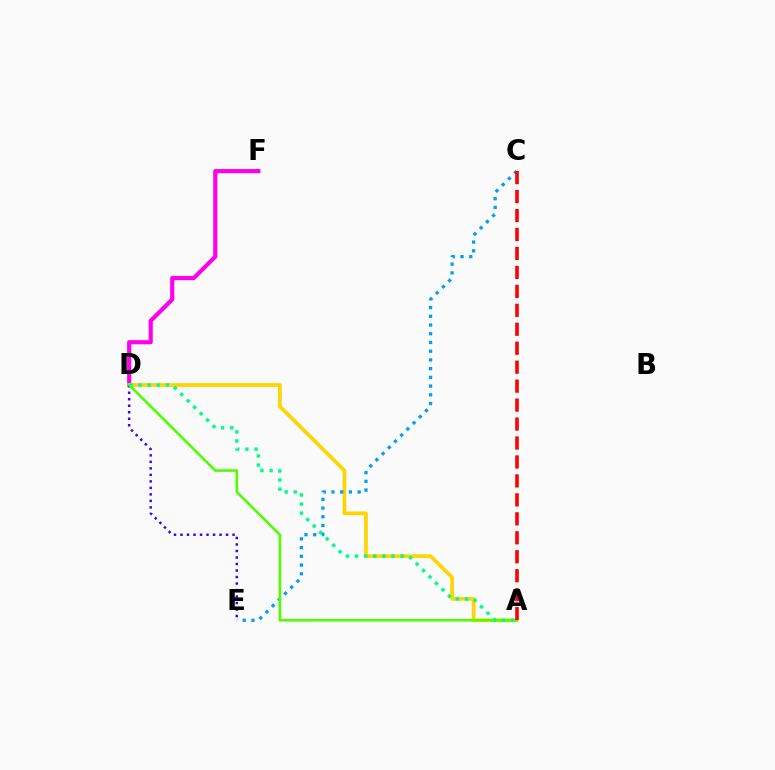{('D', 'F'): [{'color': '#ff00ed', 'line_style': 'solid', 'thickness': 2.99}], ('A', 'D'): [{'color': '#ffd500', 'line_style': 'solid', 'thickness': 2.66}, {'color': '#4fff00', 'line_style': 'solid', 'thickness': 1.87}, {'color': '#00ff86', 'line_style': 'dotted', 'thickness': 2.48}], ('C', 'E'): [{'color': '#009eff', 'line_style': 'dotted', 'thickness': 2.37}], ('D', 'E'): [{'color': '#3700ff', 'line_style': 'dotted', 'thickness': 1.77}], ('A', 'C'): [{'color': '#ff0000', 'line_style': 'dashed', 'thickness': 2.58}]}